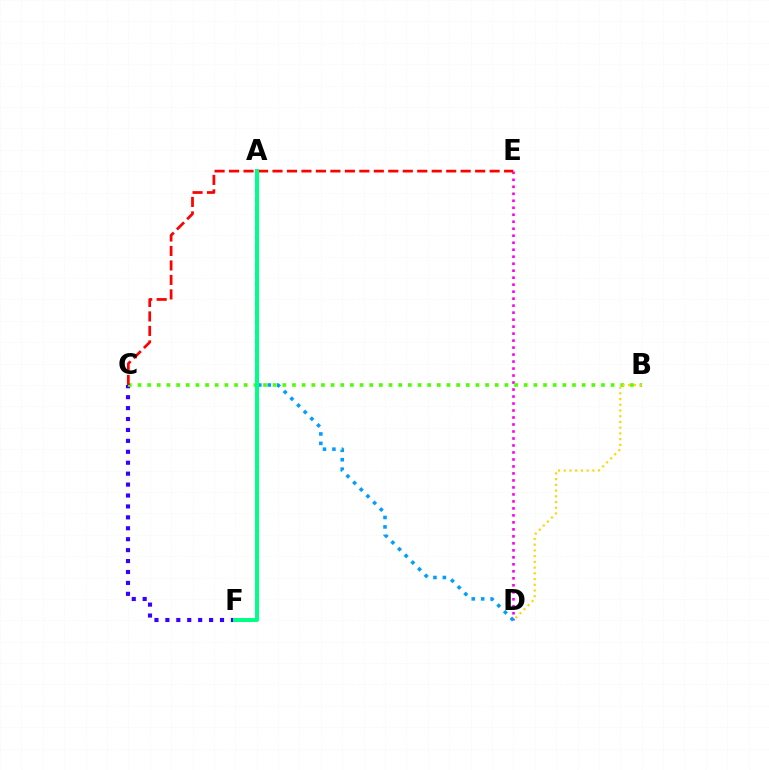{('D', 'E'): [{'color': '#ff00ed', 'line_style': 'dotted', 'thickness': 1.9}], ('C', 'F'): [{'color': '#3700ff', 'line_style': 'dotted', 'thickness': 2.97}], ('B', 'C'): [{'color': '#4fff00', 'line_style': 'dotted', 'thickness': 2.62}], ('A', 'D'): [{'color': '#009eff', 'line_style': 'dotted', 'thickness': 2.56}], ('C', 'E'): [{'color': '#ff0000', 'line_style': 'dashed', 'thickness': 1.97}], ('A', 'F'): [{'color': '#00ff86', 'line_style': 'solid', 'thickness': 2.86}], ('B', 'D'): [{'color': '#ffd500', 'line_style': 'dotted', 'thickness': 1.56}]}